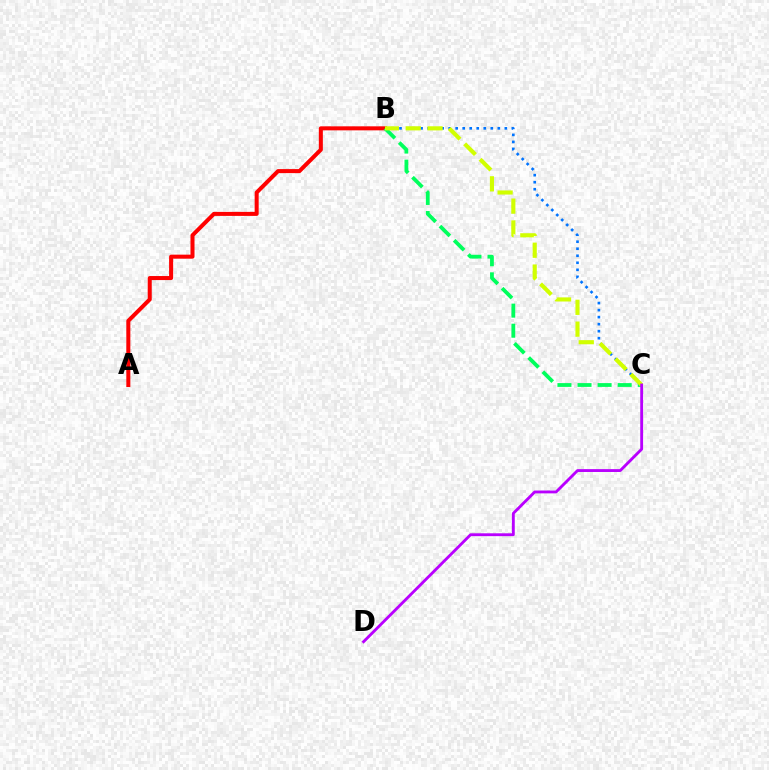{('A', 'B'): [{'color': '#ff0000', 'line_style': 'solid', 'thickness': 2.9}], ('B', 'C'): [{'color': '#00ff5c', 'line_style': 'dashed', 'thickness': 2.73}, {'color': '#0074ff', 'line_style': 'dotted', 'thickness': 1.91}, {'color': '#d1ff00', 'line_style': 'dashed', 'thickness': 2.97}], ('C', 'D'): [{'color': '#b900ff', 'line_style': 'solid', 'thickness': 2.05}]}